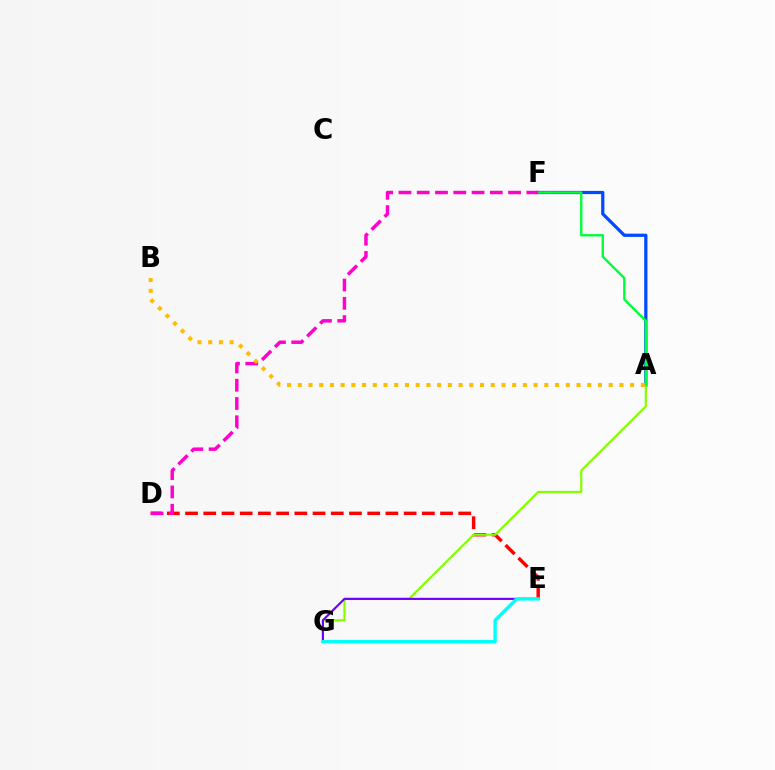{('A', 'F'): [{'color': '#004bff', 'line_style': 'solid', 'thickness': 2.33}, {'color': '#00ff39', 'line_style': 'solid', 'thickness': 1.7}], ('D', 'E'): [{'color': '#ff0000', 'line_style': 'dashed', 'thickness': 2.47}], ('A', 'G'): [{'color': '#84ff00', 'line_style': 'solid', 'thickness': 1.58}], ('E', 'G'): [{'color': '#7200ff', 'line_style': 'solid', 'thickness': 1.55}, {'color': '#00fff6', 'line_style': 'solid', 'thickness': 2.41}], ('D', 'F'): [{'color': '#ff00cf', 'line_style': 'dashed', 'thickness': 2.48}], ('A', 'B'): [{'color': '#ffbd00', 'line_style': 'dotted', 'thickness': 2.91}]}